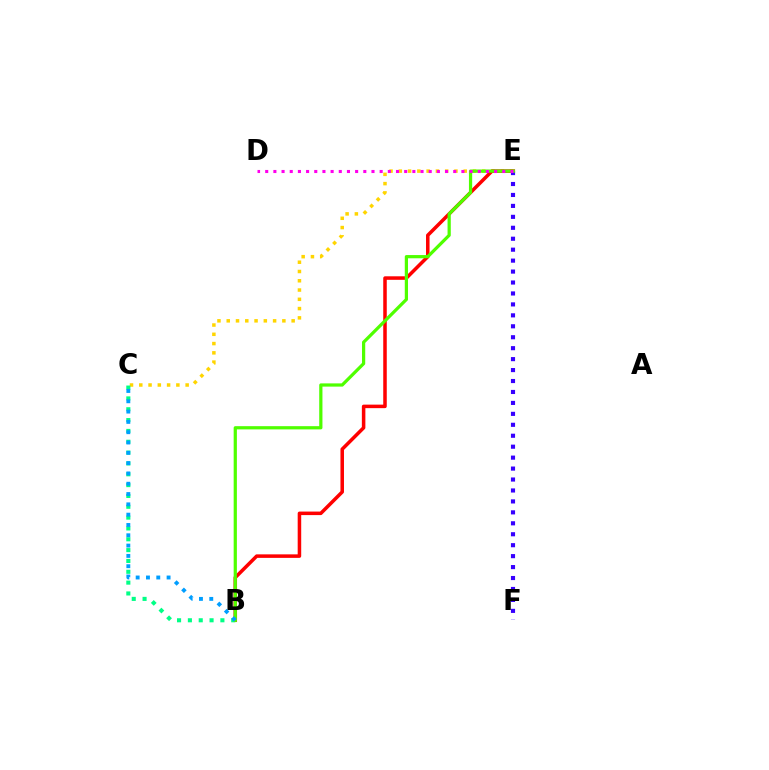{('C', 'E'): [{'color': '#ffd500', 'line_style': 'dotted', 'thickness': 2.52}], ('B', 'E'): [{'color': '#ff0000', 'line_style': 'solid', 'thickness': 2.54}, {'color': '#4fff00', 'line_style': 'solid', 'thickness': 2.32}], ('B', 'C'): [{'color': '#00ff86', 'line_style': 'dotted', 'thickness': 2.94}, {'color': '#009eff', 'line_style': 'dotted', 'thickness': 2.8}], ('E', 'F'): [{'color': '#3700ff', 'line_style': 'dotted', 'thickness': 2.97}], ('D', 'E'): [{'color': '#ff00ed', 'line_style': 'dotted', 'thickness': 2.22}]}